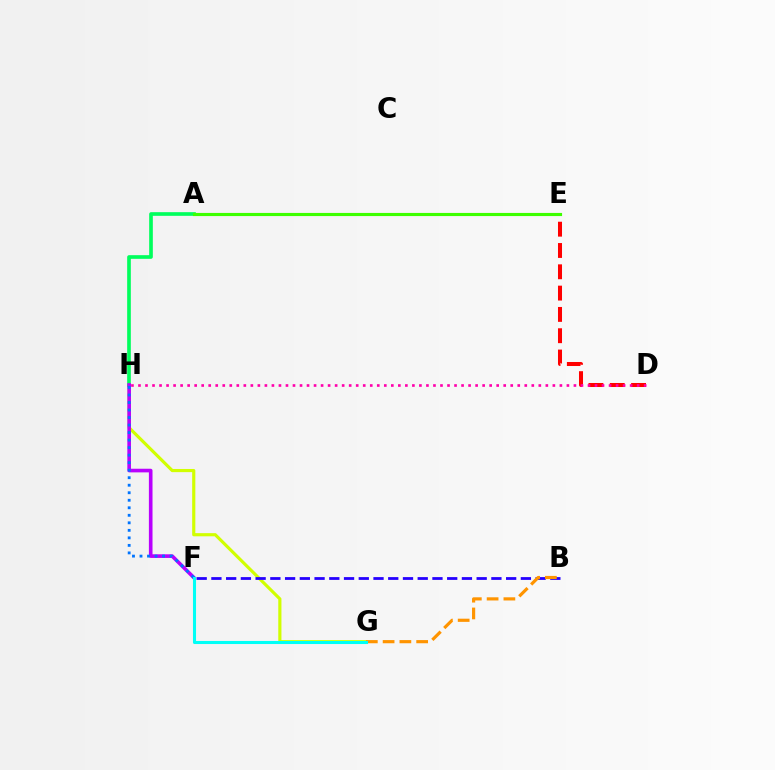{('G', 'H'): [{'color': '#d1ff00', 'line_style': 'solid', 'thickness': 2.27}], ('B', 'F'): [{'color': '#2500ff', 'line_style': 'dashed', 'thickness': 2.0}], ('D', 'E'): [{'color': '#ff0000', 'line_style': 'dashed', 'thickness': 2.89}], ('A', 'H'): [{'color': '#00ff5c', 'line_style': 'solid', 'thickness': 2.63}], ('F', 'H'): [{'color': '#b900ff', 'line_style': 'solid', 'thickness': 2.62}, {'color': '#0074ff', 'line_style': 'dotted', 'thickness': 2.04}], ('B', 'G'): [{'color': '#ff9400', 'line_style': 'dashed', 'thickness': 2.28}], ('F', 'G'): [{'color': '#00fff6', 'line_style': 'solid', 'thickness': 2.21}], ('D', 'H'): [{'color': '#ff00ac', 'line_style': 'dotted', 'thickness': 1.91}], ('A', 'E'): [{'color': '#3dff00', 'line_style': 'solid', 'thickness': 2.26}]}